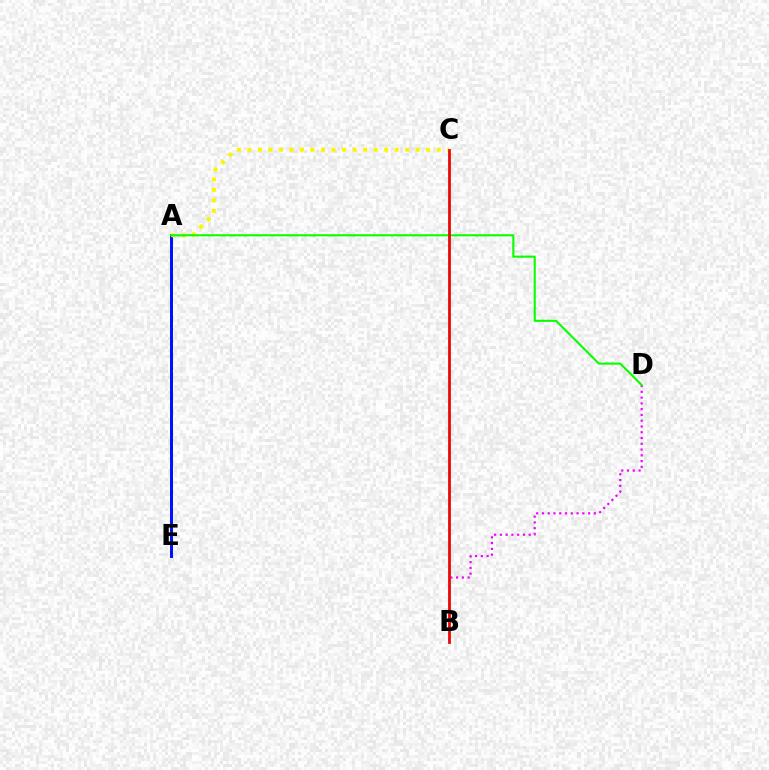{('A', 'E'): [{'color': '#0010ff', 'line_style': 'solid', 'thickness': 2.15}], ('B', 'D'): [{'color': '#ee00ff', 'line_style': 'dotted', 'thickness': 1.57}], ('A', 'C'): [{'color': '#fcf500', 'line_style': 'dotted', 'thickness': 2.86}], ('A', 'D'): [{'color': '#08ff00', 'line_style': 'solid', 'thickness': 1.52}], ('B', 'C'): [{'color': '#00fff6', 'line_style': 'solid', 'thickness': 1.8}, {'color': '#ff0000', 'line_style': 'solid', 'thickness': 1.95}]}